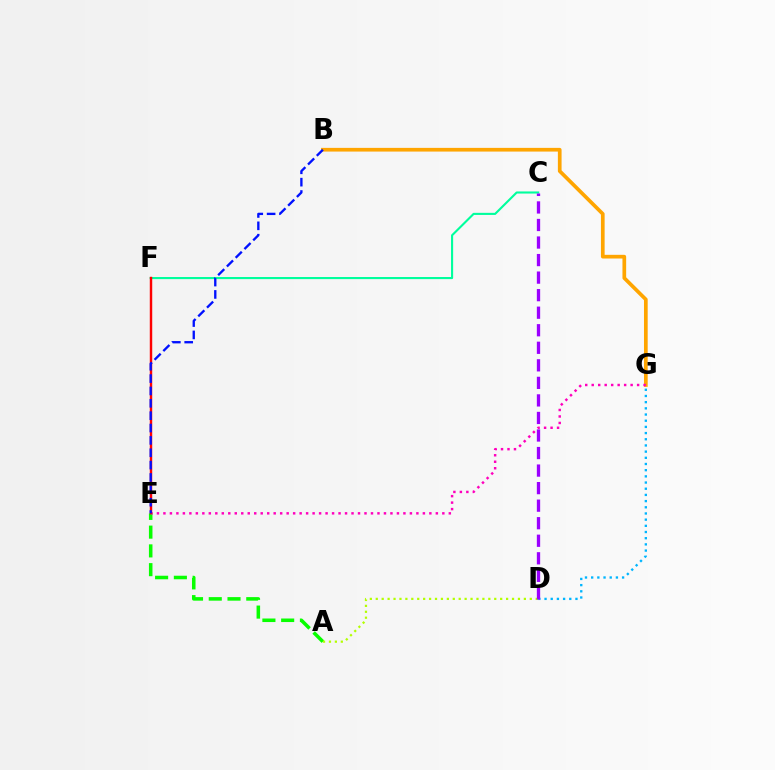{('A', 'E'): [{'color': '#08ff00', 'line_style': 'dashed', 'thickness': 2.55}], ('C', 'F'): [{'color': '#00ff9d', 'line_style': 'solid', 'thickness': 1.52}], ('B', 'G'): [{'color': '#ffa500', 'line_style': 'solid', 'thickness': 2.66}], ('A', 'D'): [{'color': '#b3ff00', 'line_style': 'dotted', 'thickness': 1.61}], ('E', 'G'): [{'color': '#ff00bd', 'line_style': 'dotted', 'thickness': 1.76}], ('E', 'F'): [{'color': '#ff0000', 'line_style': 'solid', 'thickness': 1.76}], ('D', 'G'): [{'color': '#00b5ff', 'line_style': 'dotted', 'thickness': 1.68}], ('C', 'D'): [{'color': '#9b00ff', 'line_style': 'dashed', 'thickness': 2.38}], ('B', 'E'): [{'color': '#0010ff', 'line_style': 'dashed', 'thickness': 1.68}]}